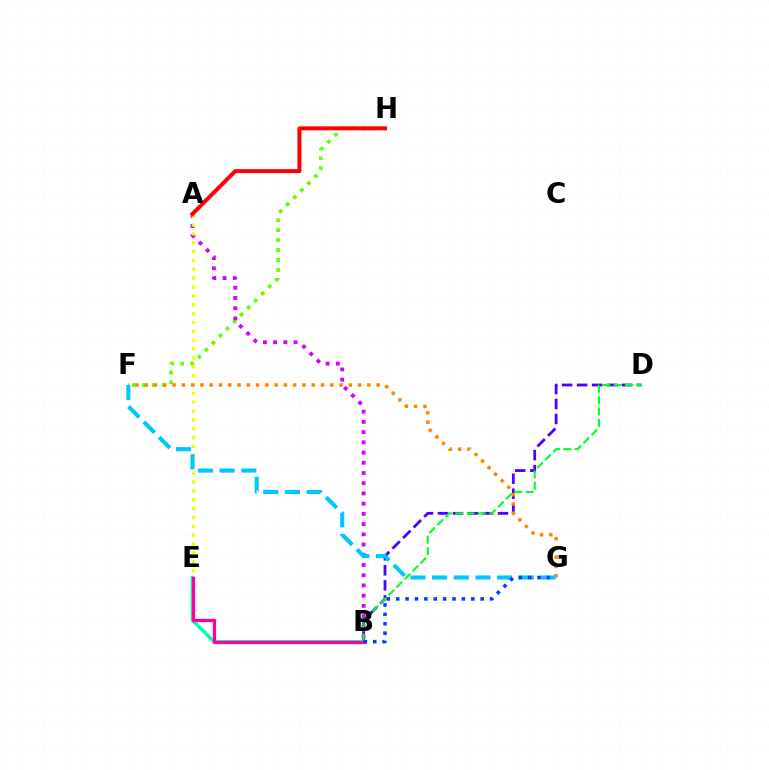{('B', 'D'): [{'color': '#4f00ff', 'line_style': 'dashed', 'thickness': 2.04}, {'color': '#00ff27', 'line_style': 'dashed', 'thickness': 1.54}], ('B', 'E'): [{'color': '#00ffaf', 'line_style': 'solid', 'thickness': 2.49}, {'color': '#ff00a0', 'line_style': 'solid', 'thickness': 2.35}], ('F', 'H'): [{'color': '#66ff00', 'line_style': 'dotted', 'thickness': 2.71}], ('A', 'B'): [{'color': '#d600ff', 'line_style': 'dotted', 'thickness': 2.78}], ('A', 'E'): [{'color': '#eeff00', 'line_style': 'dotted', 'thickness': 2.41}], ('F', 'G'): [{'color': '#ff8800', 'line_style': 'dotted', 'thickness': 2.52}, {'color': '#00c7ff', 'line_style': 'dashed', 'thickness': 2.94}], ('A', 'H'): [{'color': '#ff0000', 'line_style': 'solid', 'thickness': 2.85}], ('B', 'G'): [{'color': '#003fff', 'line_style': 'dotted', 'thickness': 2.55}]}